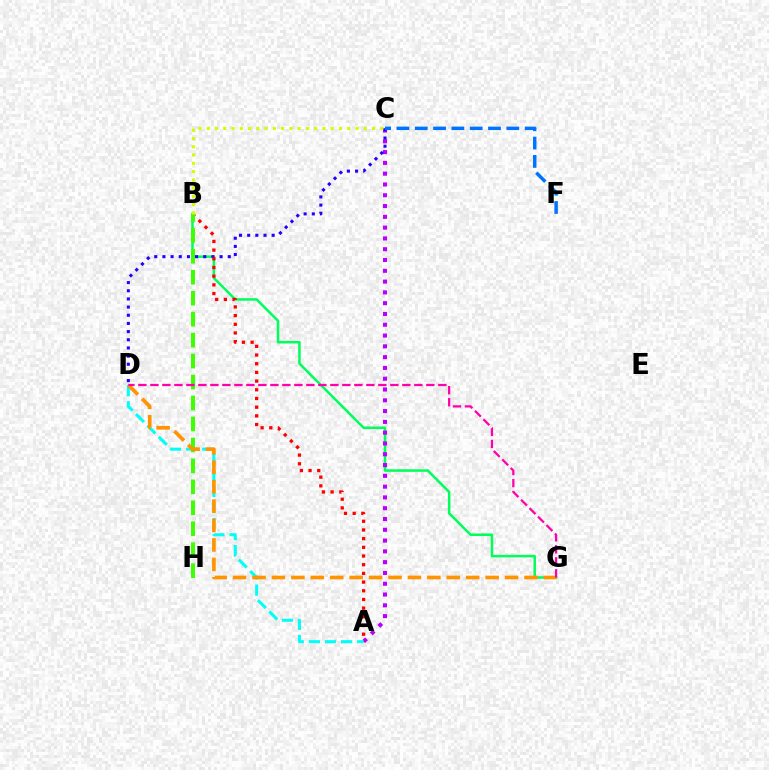{('B', 'G'): [{'color': '#00ff5c', 'line_style': 'solid', 'thickness': 1.82}], ('A', 'C'): [{'color': '#b900ff', 'line_style': 'dotted', 'thickness': 2.93}], ('C', 'D'): [{'color': '#2500ff', 'line_style': 'dotted', 'thickness': 2.22}], ('A', 'B'): [{'color': '#ff0000', 'line_style': 'dotted', 'thickness': 2.36}], ('A', 'D'): [{'color': '#00fff6', 'line_style': 'dashed', 'thickness': 2.19}], ('B', 'H'): [{'color': '#3dff00', 'line_style': 'dashed', 'thickness': 2.85}], ('D', 'G'): [{'color': '#ff9400', 'line_style': 'dashed', 'thickness': 2.64}, {'color': '#ff00ac', 'line_style': 'dashed', 'thickness': 1.63}], ('B', 'C'): [{'color': '#d1ff00', 'line_style': 'dotted', 'thickness': 2.25}], ('C', 'F'): [{'color': '#0074ff', 'line_style': 'dashed', 'thickness': 2.49}]}